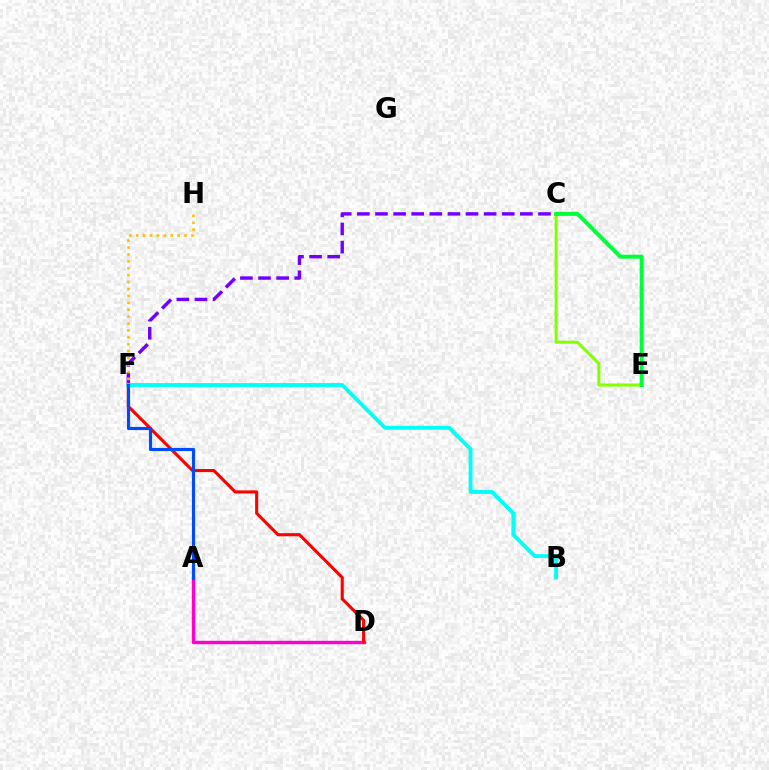{('A', 'D'): [{'color': '#ff00cf', 'line_style': 'solid', 'thickness': 2.44}], ('C', 'E'): [{'color': '#84ff00', 'line_style': 'solid', 'thickness': 2.19}, {'color': '#00ff39', 'line_style': 'solid', 'thickness': 2.86}], ('D', 'F'): [{'color': '#ff0000', 'line_style': 'solid', 'thickness': 2.23}], ('C', 'F'): [{'color': '#7200ff', 'line_style': 'dashed', 'thickness': 2.46}], ('B', 'F'): [{'color': '#00fff6', 'line_style': 'solid', 'thickness': 2.78}], ('F', 'H'): [{'color': '#ffbd00', 'line_style': 'dotted', 'thickness': 1.88}], ('A', 'F'): [{'color': '#004bff', 'line_style': 'solid', 'thickness': 2.28}]}